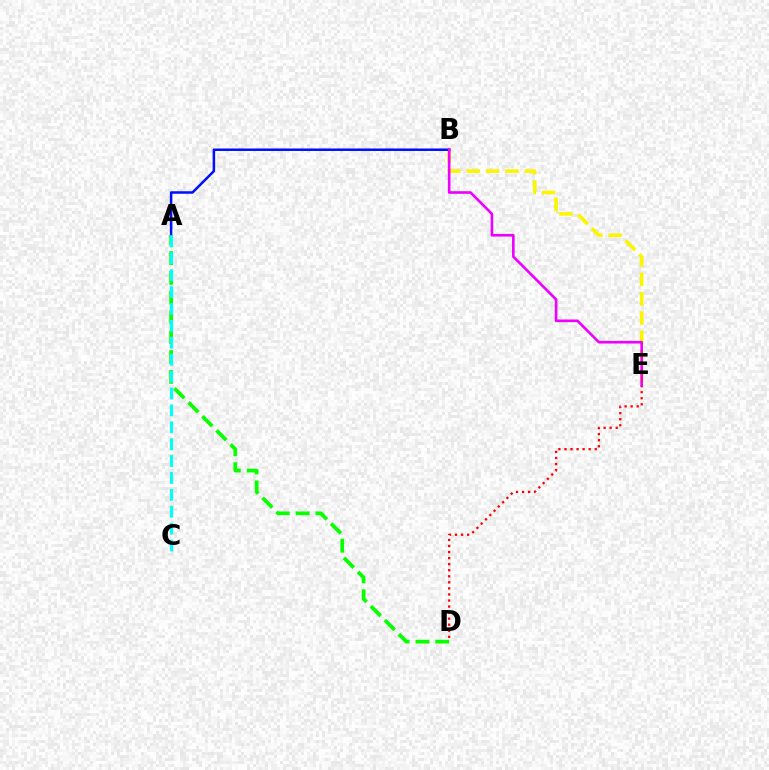{('B', 'E'): [{'color': '#fcf500', 'line_style': 'dashed', 'thickness': 2.63}, {'color': '#ee00ff', 'line_style': 'solid', 'thickness': 1.89}], ('A', 'B'): [{'color': '#0010ff', 'line_style': 'solid', 'thickness': 1.81}], ('A', 'D'): [{'color': '#08ff00', 'line_style': 'dashed', 'thickness': 2.69}], ('D', 'E'): [{'color': '#ff0000', 'line_style': 'dotted', 'thickness': 1.64}], ('A', 'C'): [{'color': '#00fff6', 'line_style': 'dashed', 'thickness': 2.3}]}